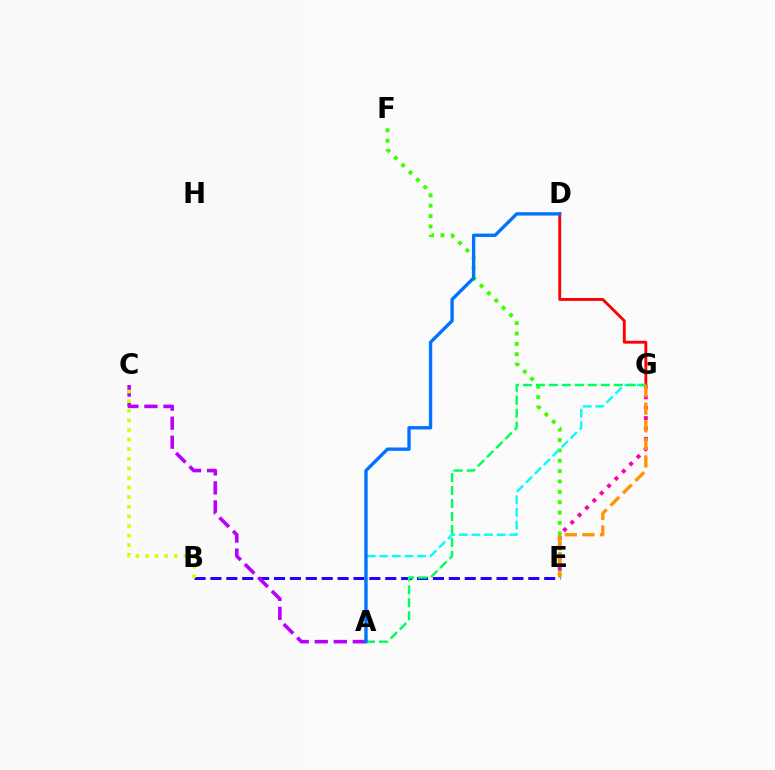{('B', 'E'): [{'color': '#2500ff', 'line_style': 'dashed', 'thickness': 2.16}], ('E', 'G'): [{'color': '#ff00ac', 'line_style': 'dotted', 'thickness': 2.82}, {'color': '#ff9400', 'line_style': 'dashed', 'thickness': 2.39}], ('E', 'F'): [{'color': '#3dff00', 'line_style': 'dotted', 'thickness': 2.82}], ('D', 'G'): [{'color': '#ff0000', 'line_style': 'solid', 'thickness': 2.06}], ('A', 'C'): [{'color': '#b900ff', 'line_style': 'dashed', 'thickness': 2.59}], ('A', 'G'): [{'color': '#00fff6', 'line_style': 'dashed', 'thickness': 1.71}, {'color': '#00ff5c', 'line_style': 'dashed', 'thickness': 1.76}], ('A', 'D'): [{'color': '#0074ff', 'line_style': 'solid', 'thickness': 2.41}], ('B', 'C'): [{'color': '#d1ff00', 'line_style': 'dotted', 'thickness': 2.61}]}